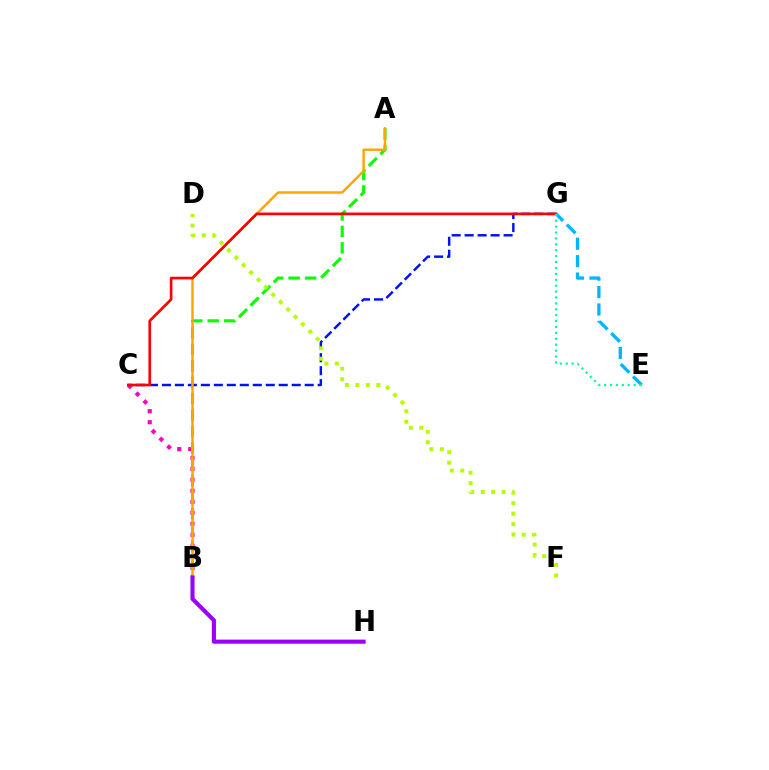{('B', 'C'): [{'color': '#ff00bd', 'line_style': 'dotted', 'thickness': 2.99}], ('A', 'B'): [{'color': '#08ff00', 'line_style': 'dashed', 'thickness': 2.23}, {'color': '#ffa500', 'line_style': 'solid', 'thickness': 1.76}], ('C', 'G'): [{'color': '#0010ff', 'line_style': 'dashed', 'thickness': 1.76}, {'color': '#ff0000', 'line_style': 'solid', 'thickness': 1.92}], ('E', 'G'): [{'color': '#00b5ff', 'line_style': 'dashed', 'thickness': 2.37}, {'color': '#00ff9d', 'line_style': 'dotted', 'thickness': 1.6}], ('B', 'H'): [{'color': '#9b00ff', 'line_style': 'solid', 'thickness': 2.96}], ('D', 'F'): [{'color': '#b3ff00', 'line_style': 'dotted', 'thickness': 2.84}]}